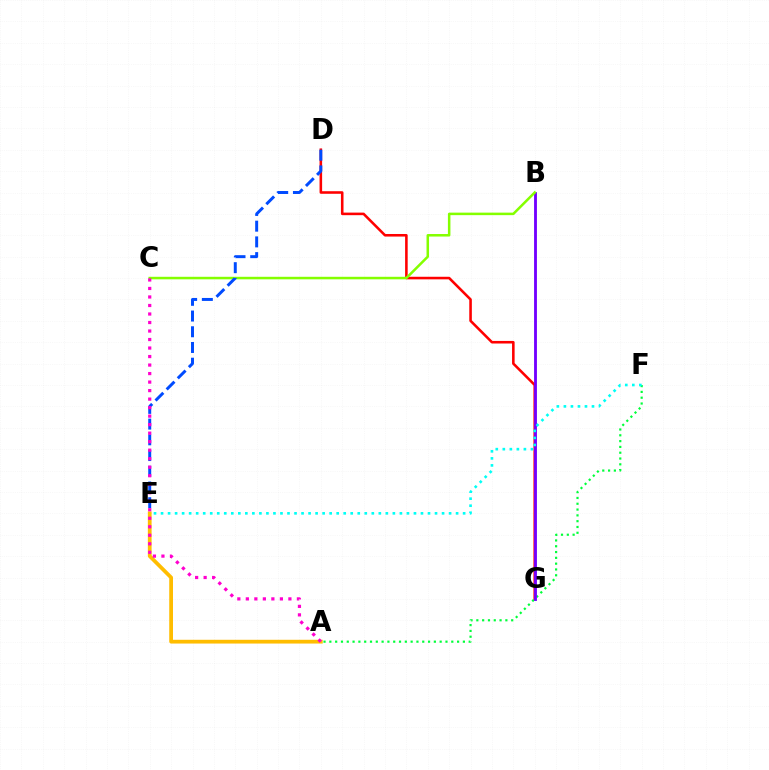{('D', 'G'): [{'color': '#ff0000', 'line_style': 'solid', 'thickness': 1.85}], ('A', 'F'): [{'color': '#00ff39', 'line_style': 'dotted', 'thickness': 1.58}], ('B', 'G'): [{'color': '#7200ff', 'line_style': 'solid', 'thickness': 2.05}], ('B', 'C'): [{'color': '#84ff00', 'line_style': 'solid', 'thickness': 1.81}], ('D', 'E'): [{'color': '#004bff', 'line_style': 'dashed', 'thickness': 2.14}], ('A', 'E'): [{'color': '#ffbd00', 'line_style': 'solid', 'thickness': 2.71}], ('A', 'C'): [{'color': '#ff00cf', 'line_style': 'dotted', 'thickness': 2.31}], ('E', 'F'): [{'color': '#00fff6', 'line_style': 'dotted', 'thickness': 1.91}]}